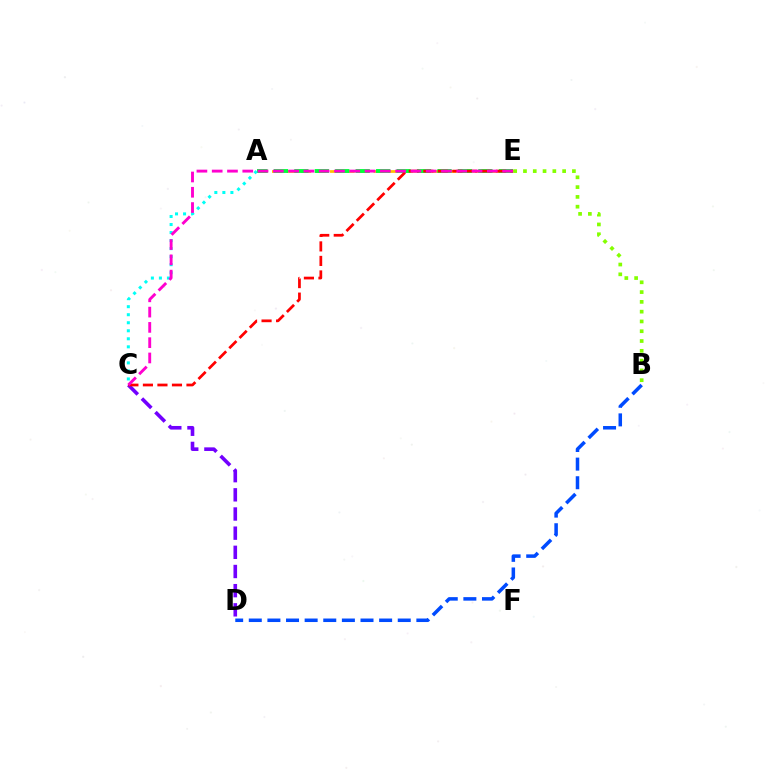{('A', 'E'): [{'color': '#ffbd00', 'line_style': 'dashed', 'thickness': 1.97}, {'color': '#00ff39', 'line_style': 'dashed', 'thickness': 2.78}], ('A', 'C'): [{'color': '#00fff6', 'line_style': 'dotted', 'thickness': 2.18}], ('C', 'D'): [{'color': '#7200ff', 'line_style': 'dashed', 'thickness': 2.6}], ('B', 'D'): [{'color': '#004bff', 'line_style': 'dashed', 'thickness': 2.53}], ('C', 'E'): [{'color': '#ff0000', 'line_style': 'dashed', 'thickness': 1.97}, {'color': '#ff00cf', 'line_style': 'dashed', 'thickness': 2.08}], ('B', 'E'): [{'color': '#84ff00', 'line_style': 'dotted', 'thickness': 2.66}]}